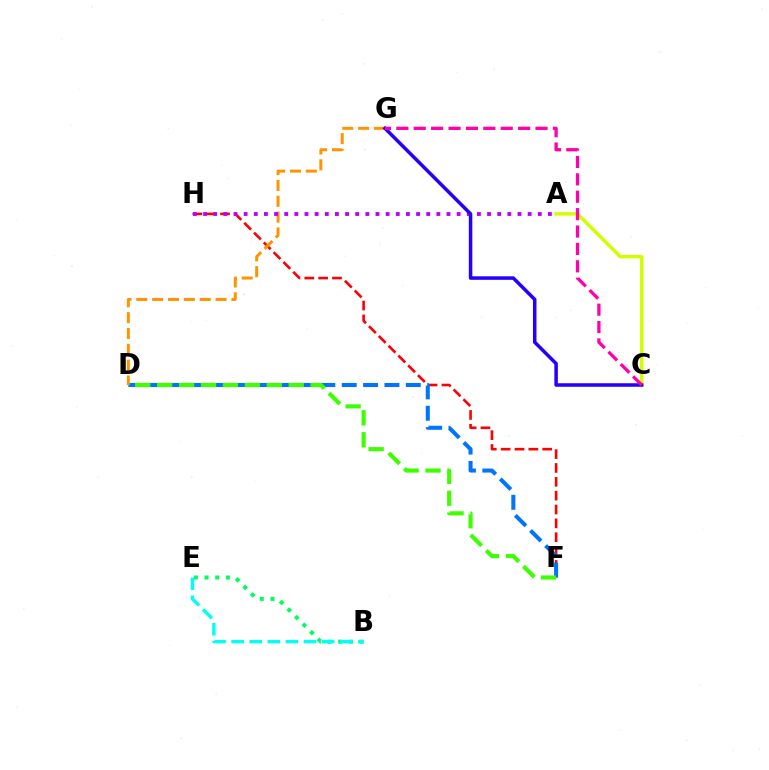{('F', 'H'): [{'color': '#ff0000', 'line_style': 'dashed', 'thickness': 1.88}], ('D', 'F'): [{'color': '#0074ff', 'line_style': 'dashed', 'thickness': 2.9}, {'color': '#3dff00', 'line_style': 'dashed', 'thickness': 2.98}], ('D', 'G'): [{'color': '#ff9400', 'line_style': 'dashed', 'thickness': 2.15}], ('B', 'E'): [{'color': '#00ff5c', 'line_style': 'dotted', 'thickness': 2.9}, {'color': '#00fff6', 'line_style': 'dashed', 'thickness': 2.46}], ('A', 'C'): [{'color': '#d1ff00', 'line_style': 'solid', 'thickness': 2.5}], ('A', 'H'): [{'color': '#b900ff', 'line_style': 'dotted', 'thickness': 2.76}], ('C', 'G'): [{'color': '#2500ff', 'line_style': 'solid', 'thickness': 2.53}, {'color': '#ff00ac', 'line_style': 'dashed', 'thickness': 2.36}]}